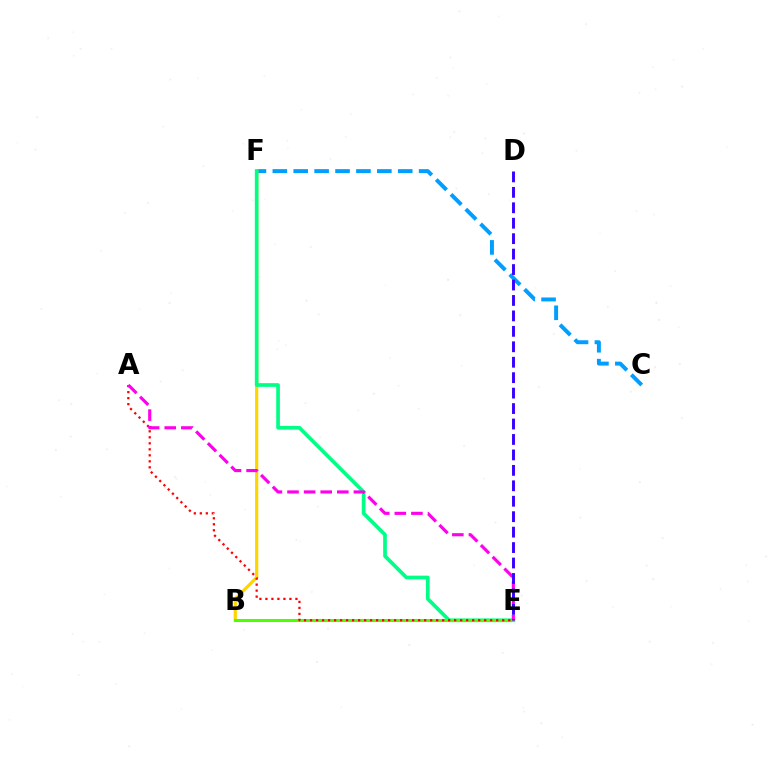{('C', 'F'): [{'color': '#009eff', 'line_style': 'dashed', 'thickness': 2.84}], ('B', 'F'): [{'color': '#ffd500', 'line_style': 'solid', 'thickness': 2.33}], ('E', 'F'): [{'color': '#00ff86', 'line_style': 'solid', 'thickness': 2.65}], ('B', 'E'): [{'color': '#4fff00', 'line_style': 'solid', 'thickness': 2.2}], ('A', 'E'): [{'color': '#ff0000', 'line_style': 'dotted', 'thickness': 1.63}, {'color': '#ff00ed', 'line_style': 'dashed', 'thickness': 2.25}], ('D', 'E'): [{'color': '#3700ff', 'line_style': 'dashed', 'thickness': 2.1}]}